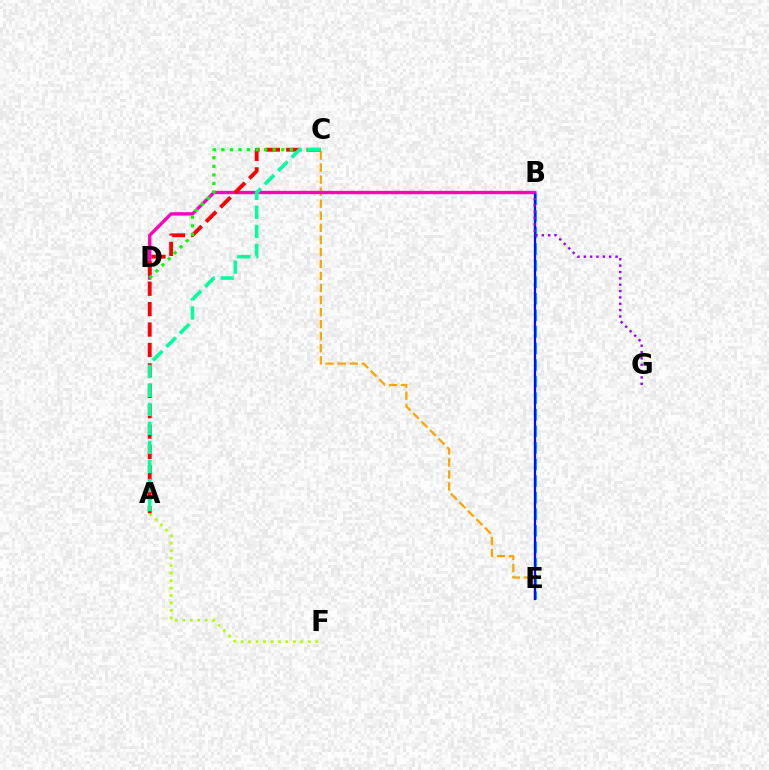{('A', 'F'): [{'color': '#b3ff00', 'line_style': 'dotted', 'thickness': 2.03}], ('C', 'E'): [{'color': '#ffa500', 'line_style': 'dashed', 'thickness': 1.64}], ('B', 'E'): [{'color': '#00b5ff', 'line_style': 'dashed', 'thickness': 2.25}, {'color': '#0010ff', 'line_style': 'solid', 'thickness': 1.63}], ('B', 'D'): [{'color': '#ff00bd', 'line_style': 'solid', 'thickness': 2.42}], ('B', 'G'): [{'color': '#9b00ff', 'line_style': 'dotted', 'thickness': 1.73}], ('A', 'C'): [{'color': '#ff0000', 'line_style': 'dashed', 'thickness': 2.77}, {'color': '#00ff9d', 'line_style': 'dashed', 'thickness': 2.58}], ('C', 'D'): [{'color': '#08ff00', 'line_style': 'dotted', 'thickness': 2.32}]}